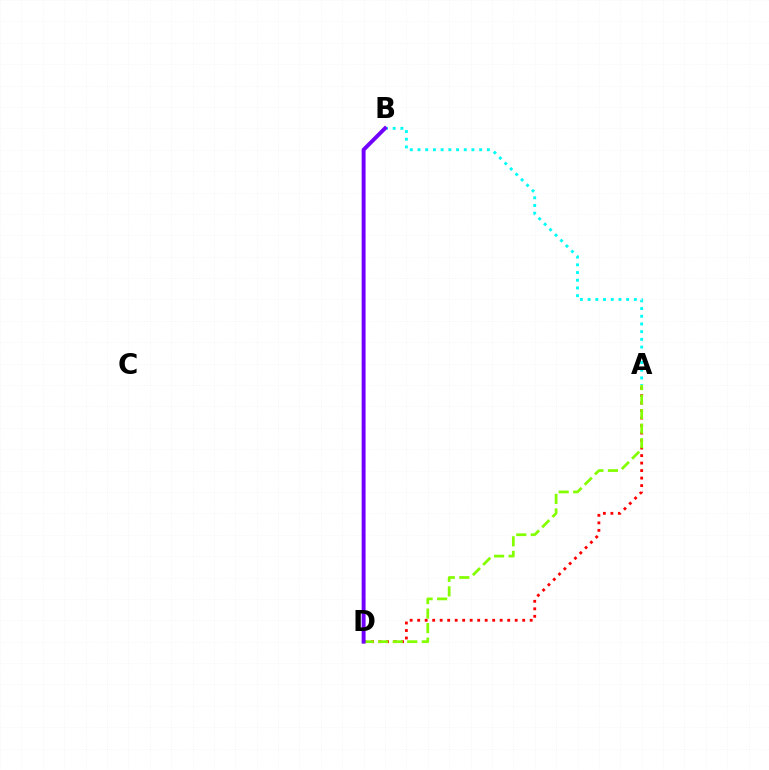{('A', 'D'): [{'color': '#ff0000', 'line_style': 'dotted', 'thickness': 2.04}, {'color': '#84ff00', 'line_style': 'dashed', 'thickness': 1.97}], ('A', 'B'): [{'color': '#00fff6', 'line_style': 'dotted', 'thickness': 2.09}], ('B', 'D'): [{'color': '#7200ff', 'line_style': 'solid', 'thickness': 2.82}]}